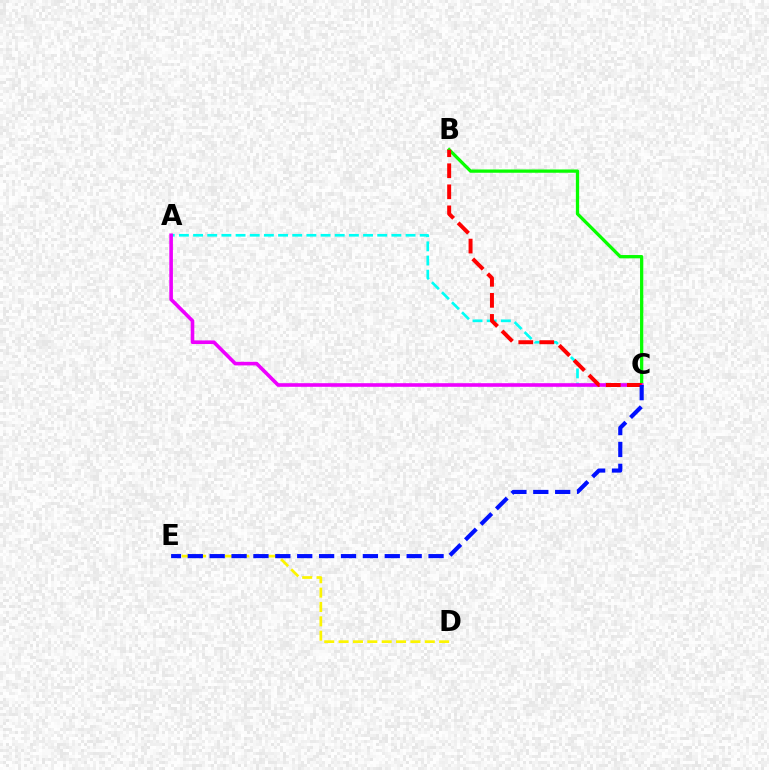{('A', 'C'): [{'color': '#00fff6', 'line_style': 'dashed', 'thickness': 1.92}, {'color': '#ee00ff', 'line_style': 'solid', 'thickness': 2.6}], ('B', 'C'): [{'color': '#08ff00', 'line_style': 'solid', 'thickness': 2.36}, {'color': '#ff0000', 'line_style': 'dashed', 'thickness': 2.86}], ('D', 'E'): [{'color': '#fcf500', 'line_style': 'dashed', 'thickness': 1.95}], ('C', 'E'): [{'color': '#0010ff', 'line_style': 'dashed', 'thickness': 2.97}]}